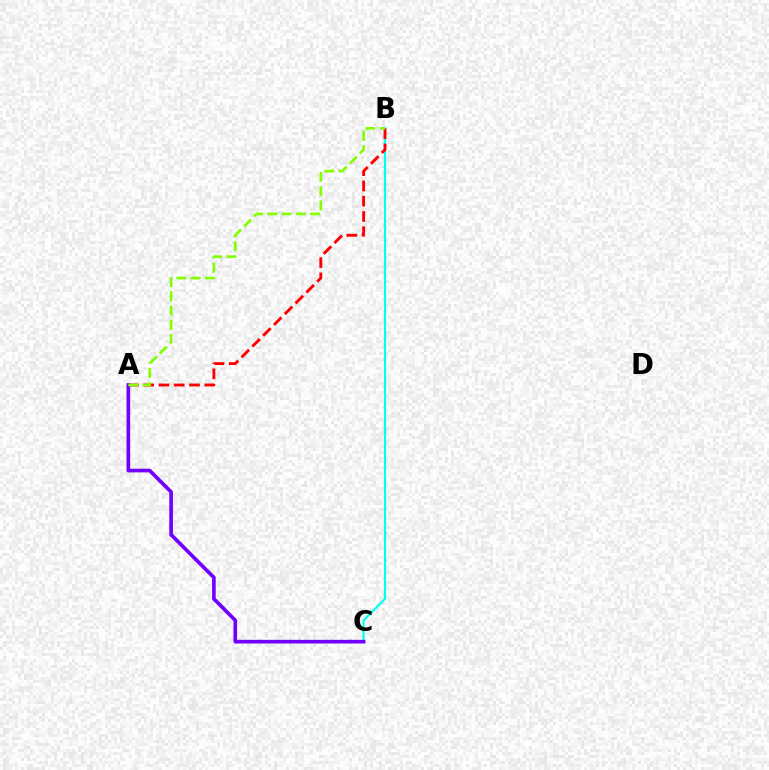{('B', 'C'): [{'color': '#00fff6', 'line_style': 'solid', 'thickness': 1.57}], ('A', 'B'): [{'color': '#ff0000', 'line_style': 'dashed', 'thickness': 2.08}, {'color': '#84ff00', 'line_style': 'dashed', 'thickness': 1.94}], ('A', 'C'): [{'color': '#7200ff', 'line_style': 'solid', 'thickness': 2.64}]}